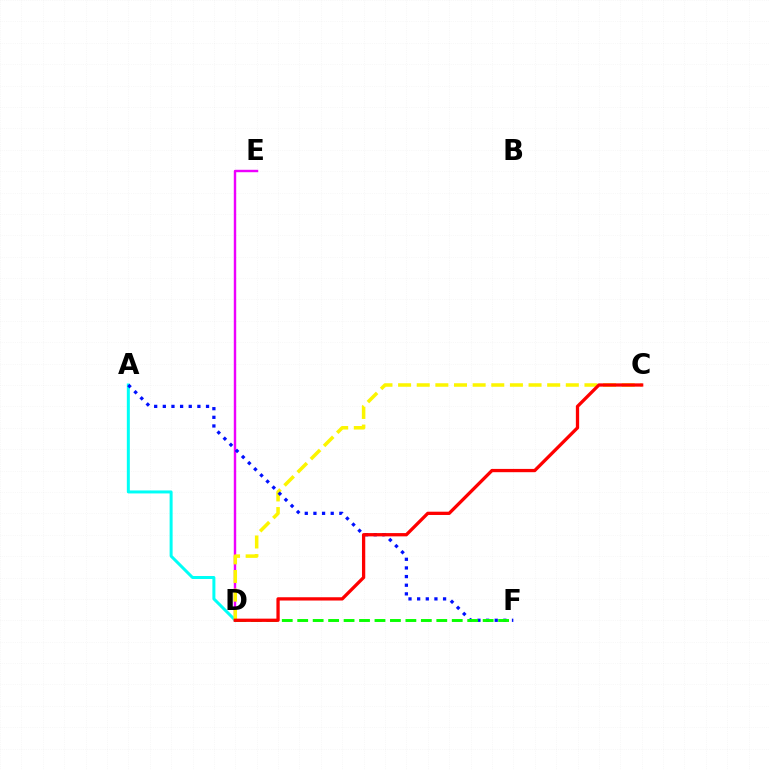{('D', 'E'): [{'color': '#ee00ff', 'line_style': 'solid', 'thickness': 1.75}], ('A', 'D'): [{'color': '#00fff6', 'line_style': 'solid', 'thickness': 2.16}], ('C', 'D'): [{'color': '#fcf500', 'line_style': 'dashed', 'thickness': 2.53}, {'color': '#ff0000', 'line_style': 'solid', 'thickness': 2.36}], ('A', 'F'): [{'color': '#0010ff', 'line_style': 'dotted', 'thickness': 2.35}], ('D', 'F'): [{'color': '#08ff00', 'line_style': 'dashed', 'thickness': 2.1}]}